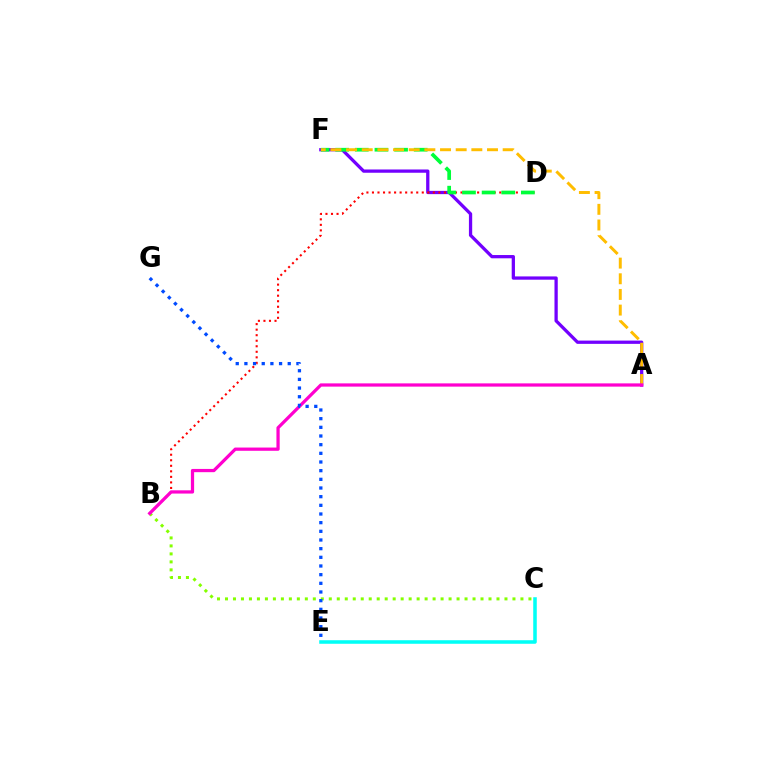{('B', 'C'): [{'color': '#84ff00', 'line_style': 'dotted', 'thickness': 2.17}], ('C', 'E'): [{'color': '#00fff6', 'line_style': 'solid', 'thickness': 2.55}], ('A', 'F'): [{'color': '#7200ff', 'line_style': 'solid', 'thickness': 2.36}, {'color': '#ffbd00', 'line_style': 'dashed', 'thickness': 2.13}], ('B', 'D'): [{'color': '#ff0000', 'line_style': 'dotted', 'thickness': 1.5}], ('D', 'F'): [{'color': '#00ff39', 'line_style': 'dashed', 'thickness': 2.67}], ('A', 'B'): [{'color': '#ff00cf', 'line_style': 'solid', 'thickness': 2.33}], ('E', 'G'): [{'color': '#004bff', 'line_style': 'dotted', 'thickness': 2.35}]}